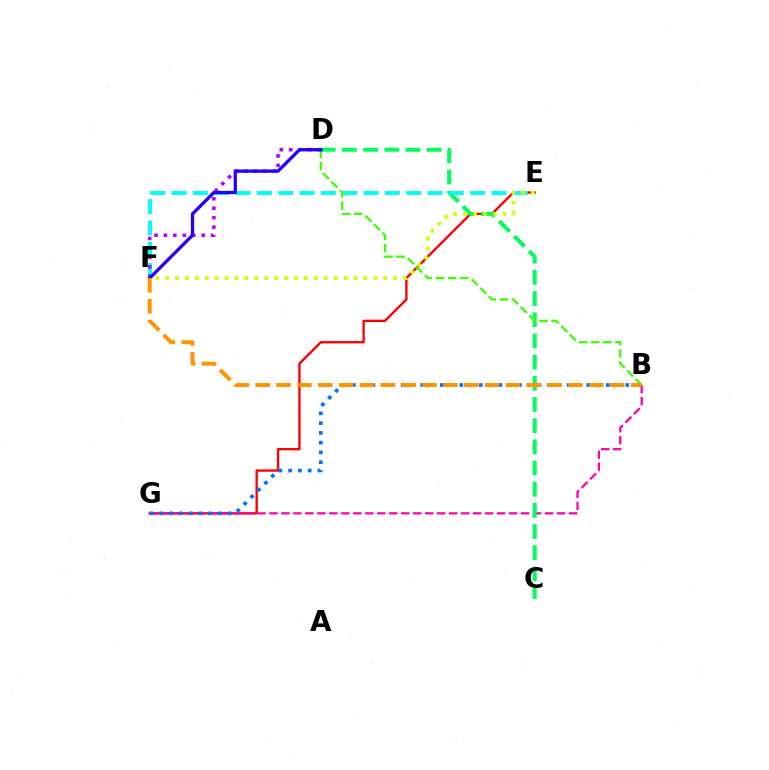{('E', 'G'): [{'color': '#ff0000', 'line_style': 'solid', 'thickness': 1.7}], ('B', 'G'): [{'color': '#ff00ac', 'line_style': 'dashed', 'thickness': 1.63}, {'color': '#0074ff', 'line_style': 'dotted', 'thickness': 2.65}], ('C', 'D'): [{'color': '#00ff5c', 'line_style': 'dashed', 'thickness': 2.88}], ('E', 'F'): [{'color': '#00fff6', 'line_style': 'dashed', 'thickness': 2.9}, {'color': '#d1ff00', 'line_style': 'dotted', 'thickness': 2.69}], ('B', 'D'): [{'color': '#3dff00', 'line_style': 'dashed', 'thickness': 1.64}], ('D', 'F'): [{'color': '#b900ff', 'line_style': 'dotted', 'thickness': 2.57}, {'color': '#2500ff', 'line_style': 'solid', 'thickness': 2.37}], ('B', 'F'): [{'color': '#ff9400', 'line_style': 'dashed', 'thickness': 2.83}]}